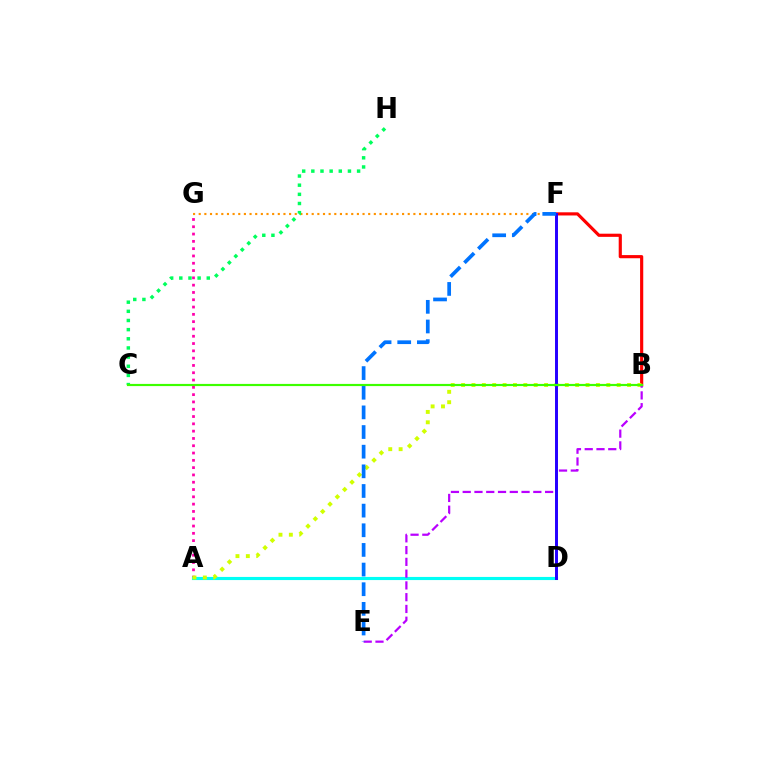{('A', 'G'): [{'color': '#ff00ac', 'line_style': 'dotted', 'thickness': 1.98}], ('B', 'F'): [{'color': '#ff0000', 'line_style': 'solid', 'thickness': 2.27}], ('F', 'G'): [{'color': '#ff9400', 'line_style': 'dotted', 'thickness': 1.53}], ('A', 'D'): [{'color': '#00fff6', 'line_style': 'solid', 'thickness': 2.25}], ('A', 'B'): [{'color': '#d1ff00', 'line_style': 'dotted', 'thickness': 2.82}], ('B', 'E'): [{'color': '#b900ff', 'line_style': 'dashed', 'thickness': 1.6}], ('D', 'F'): [{'color': '#2500ff', 'line_style': 'solid', 'thickness': 2.13}], ('C', 'H'): [{'color': '#00ff5c', 'line_style': 'dotted', 'thickness': 2.49}], ('E', 'F'): [{'color': '#0074ff', 'line_style': 'dashed', 'thickness': 2.67}], ('B', 'C'): [{'color': '#3dff00', 'line_style': 'solid', 'thickness': 1.57}]}